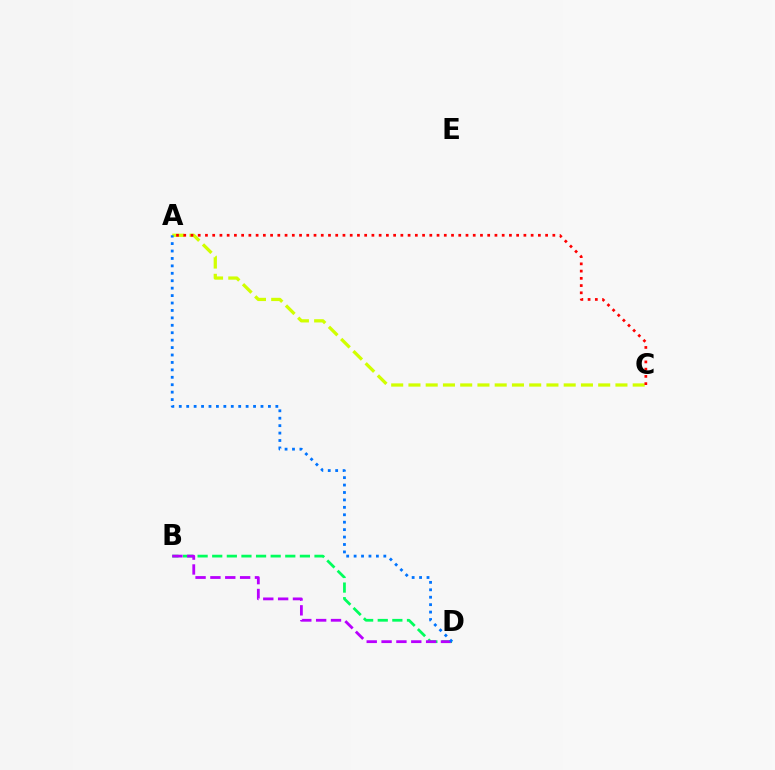{('A', 'C'): [{'color': '#d1ff00', 'line_style': 'dashed', 'thickness': 2.34}, {'color': '#ff0000', 'line_style': 'dotted', 'thickness': 1.97}], ('B', 'D'): [{'color': '#00ff5c', 'line_style': 'dashed', 'thickness': 1.98}, {'color': '#b900ff', 'line_style': 'dashed', 'thickness': 2.02}], ('A', 'D'): [{'color': '#0074ff', 'line_style': 'dotted', 'thickness': 2.02}]}